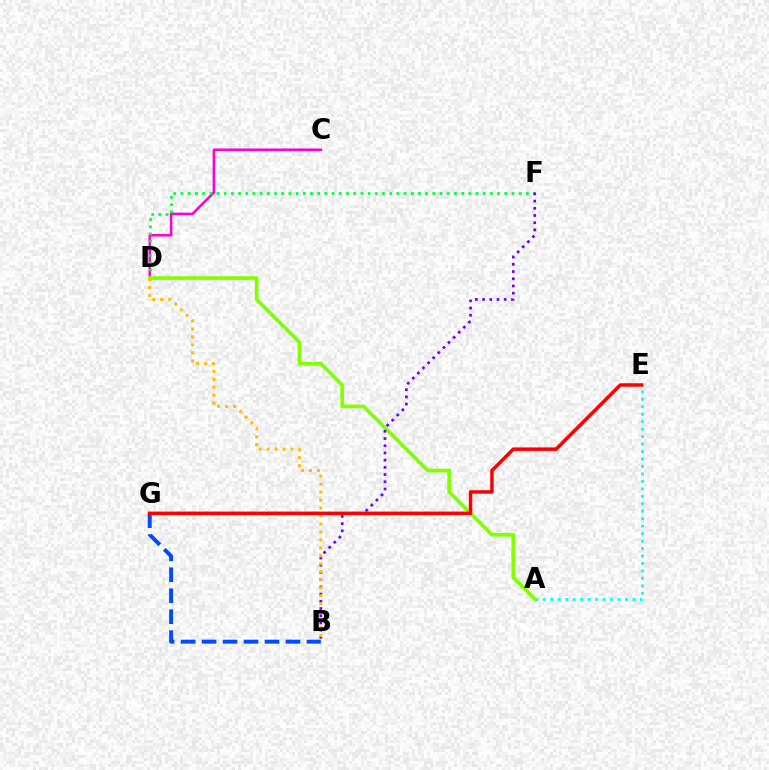{('C', 'D'): [{'color': '#ff00cf', 'line_style': 'solid', 'thickness': 1.81}], ('A', 'E'): [{'color': '#00fff6', 'line_style': 'dotted', 'thickness': 2.03}], ('D', 'F'): [{'color': '#00ff39', 'line_style': 'dotted', 'thickness': 1.95}], ('A', 'D'): [{'color': '#84ff00', 'line_style': 'solid', 'thickness': 2.68}], ('B', 'F'): [{'color': '#7200ff', 'line_style': 'dotted', 'thickness': 1.96}], ('B', 'G'): [{'color': '#004bff', 'line_style': 'dashed', 'thickness': 2.85}], ('B', 'D'): [{'color': '#ffbd00', 'line_style': 'dotted', 'thickness': 2.17}], ('E', 'G'): [{'color': '#ff0000', 'line_style': 'solid', 'thickness': 2.52}]}